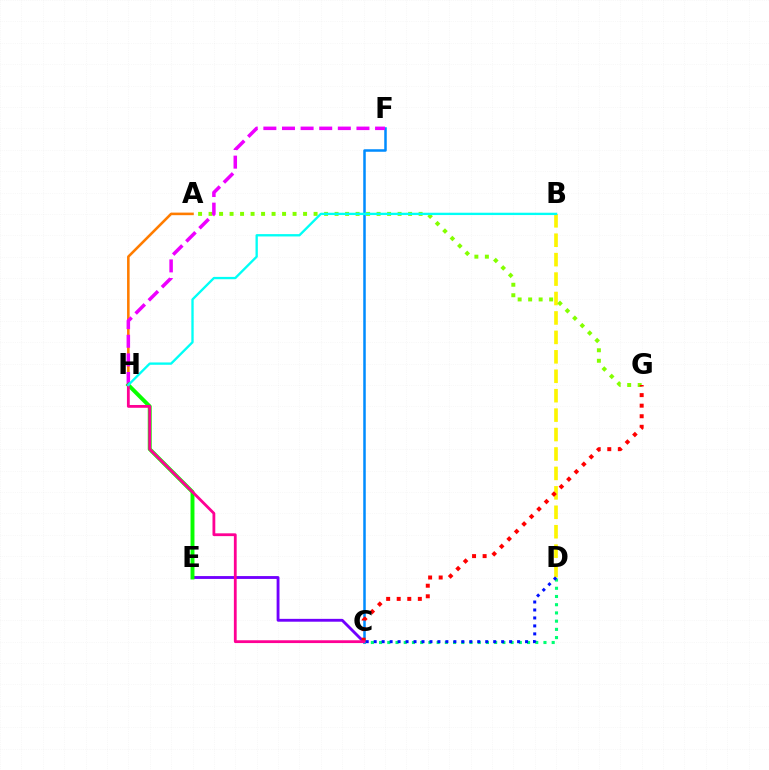{('C', 'E'): [{'color': '#7200ff', 'line_style': 'solid', 'thickness': 2.05}], ('C', 'D'): [{'color': '#00ff74', 'line_style': 'dotted', 'thickness': 2.23}, {'color': '#0010ff', 'line_style': 'dotted', 'thickness': 2.16}], ('A', 'H'): [{'color': '#ff7c00', 'line_style': 'solid', 'thickness': 1.85}], ('B', 'D'): [{'color': '#fcf500', 'line_style': 'dashed', 'thickness': 2.64}], ('C', 'F'): [{'color': '#008cff', 'line_style': 'solid', 'thickness': 1.81}], ('A', 'G'): [{'color': '#84ff00', 'line_style': 'dotted', 'thickness': 2.85}], ('F', 'H'): [{'color': '#ee00ff', 'line_style': 'dashed', 'thickness': 2.53}], ('E', 'H'): [{'color': '#08ff00', 'line_style': 'solid', 'thickness': 2.83}], ('C', 'G'): [{'color': '#ff0000', 'line_style': 'dotted', 'thickness': 2.87}], ('C', 'H'): [{'color': '#ff0094', 'line_style': 'solid', 'thickness': 2.01}], ('B', 'H'): [{'color': '#00fff6', 'line_style': 'solid', 'thickness': 1.68}]}